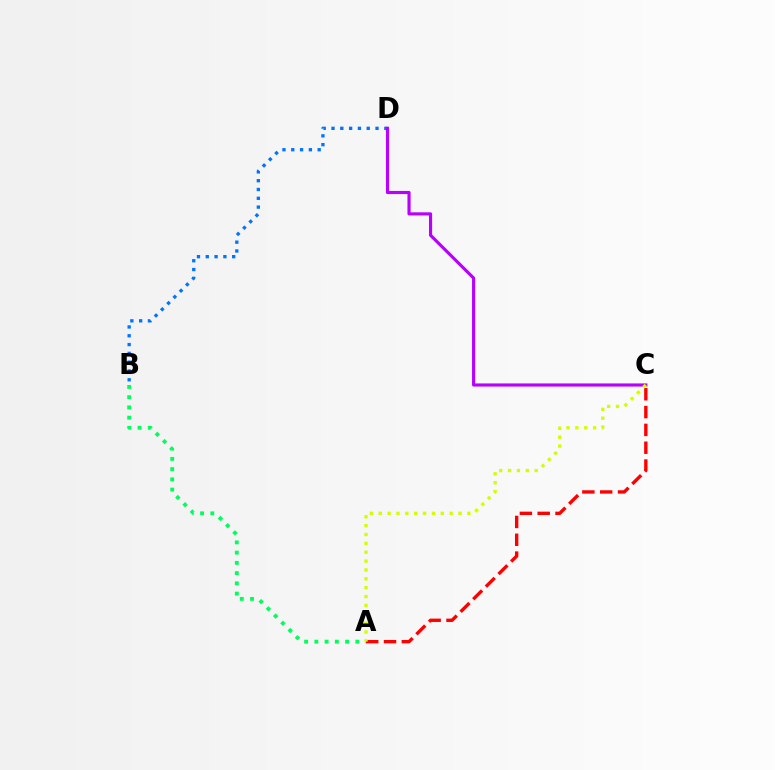{('A', 'B'): [{'color': '#00ff5c', 'line_style': 'dotted', 'thickness': 2.78}], ('B', 'D'): [{'color': '#0074ff', 'line_style': 'dotted', 'thickness': 2.39}], ('A', 'C'): [{'color': '#ff0000', 'line_style': 'dashed', 'thickness': 2.42}, {'color': '#d1ff00', 'line_style': 'dotted', 'thickness': 2.41}], ('C', 'D'): [{'color': '#b900ff', 'line_style': 'solid', 'thickness': 2.26}]}